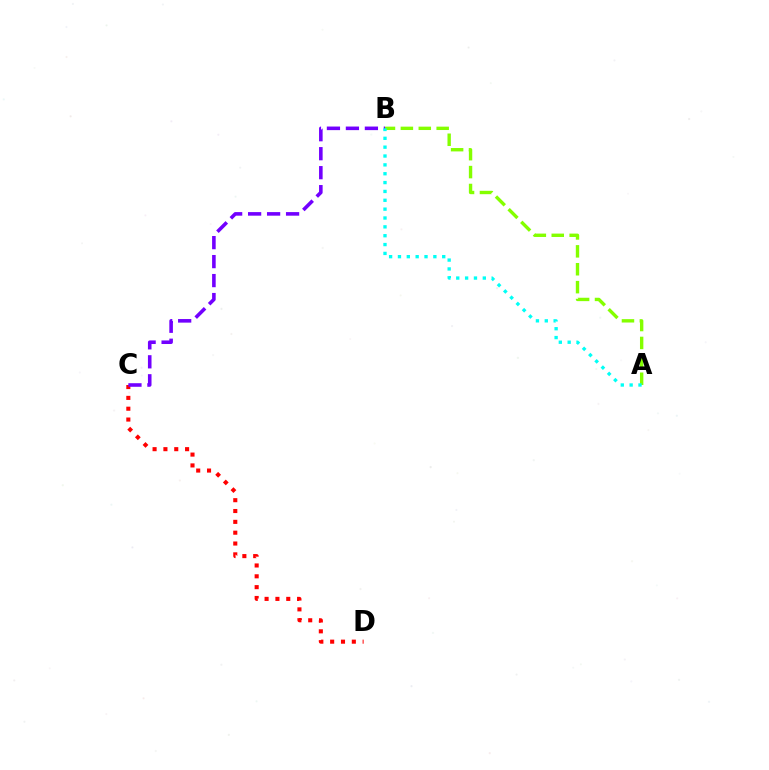{('A', 'B'): [{'color': '#84ff00', 'line_style': 'dashed', 'thickness': 2.43}, {'color': '#00fff6', 'line_style': 'dotted', 'thickness': 2.41}], ('C', 'D'): [{'color': '#ff0000', 'line_style': 'dotted', 'thickness': 2.94}], ('B', 'C'): [{'color': '#7200ff', 'line_style': 'dashed', 'thickness': 2.58}]}